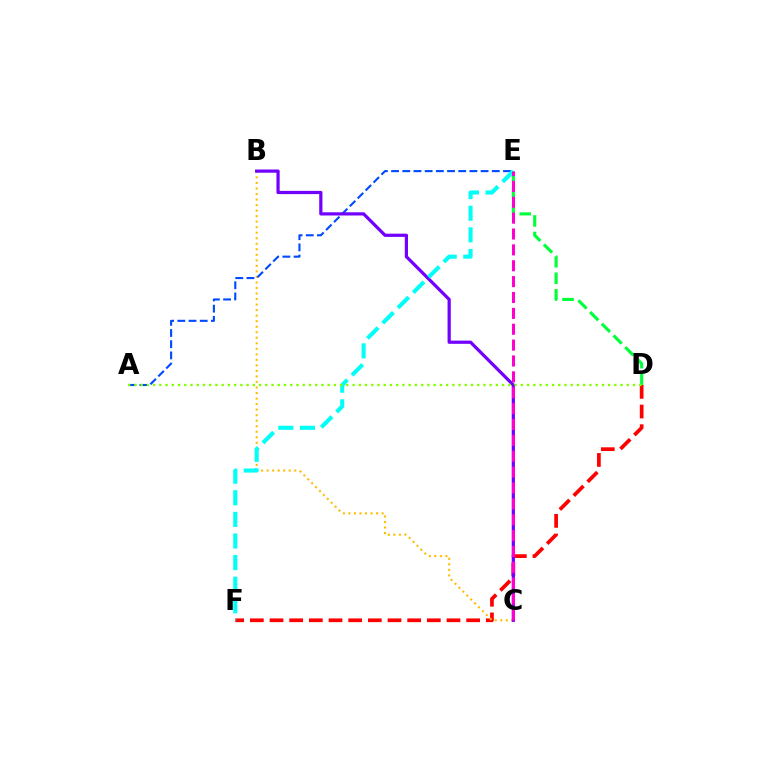{('D', 'F'): [{'color': '#ff0000', 'line_style': 'dashed', 'thickness': 2.67}], ('B', 'C'): [{'color': '#ffbd00', 'line_style': 'dotted', 'thickness': 1.5}, {'color': '#7200ff', 'line_style': 'solid', 'thickness': 2.32}], ('A', 'E'): [{'color': '#004bff', 'line_style': 'dashed', 'thickness': 1.52}], ('D', 'E'): [{'color': '#00ff39', 'line_style': 'dashed', 'thickness': 2.25}], ('E', 'F'): [{'color': '#00fff6', 'line_style': 'dashed', 'thickness': 2.94}], ('C', 'E'): [{'color': '#ff00cf', 'line_style': 'dashed', 'thickness': 2.16}], ('A', 'D'): [{'color': '#84ff00', 'line_style': 'dotted', 'thickness': 1.69}]}